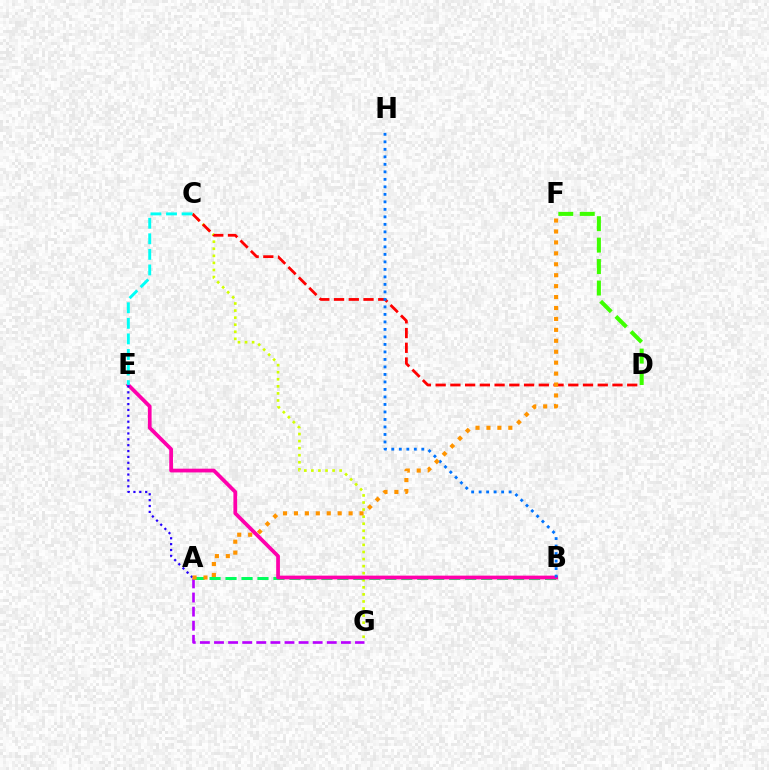{('C', 'G'): [{'color': '#d1ff00', 'line_style': 'dotted', 'thickness': 1.92}], ('A', 'G'): [{'color': '#b900ff', 'line_style': 'dashed', 'thickness': 1.91}], ('A', 'B'): [{'color': '#00ff5c', 'line_style': 'dashed', 'thickness': 2.17}], ('B', 'E'): [{'color': '#ff00ac', 'line_style': 'solid', 'thickness': 2.7}], ('D', 'F'): [{'color': '#3dff00', 'line_style': 'dashed', 'thickness': 2.91}], ('C', 'D'): [{'color': '#ff0000', 'line_style': 'dashed', 'thickness': 2.0}], ('A', 'E'): [{'color': '#2500ff', 'line_style': 'dotted', 'thickness': 1.6}], ('C', 'E'): [{'color': '#00fff6', 'line_style': 'dashed', 'thickness': 2.11}], ('B', 'H'): [{'color': '#0074ff', 'line_style': 'dotted', 'thickness': 2.04}], ('A', 'F'): [{'color': '#ff9400', 'line_style': 'dotted', 'thickness': 2.97}]}